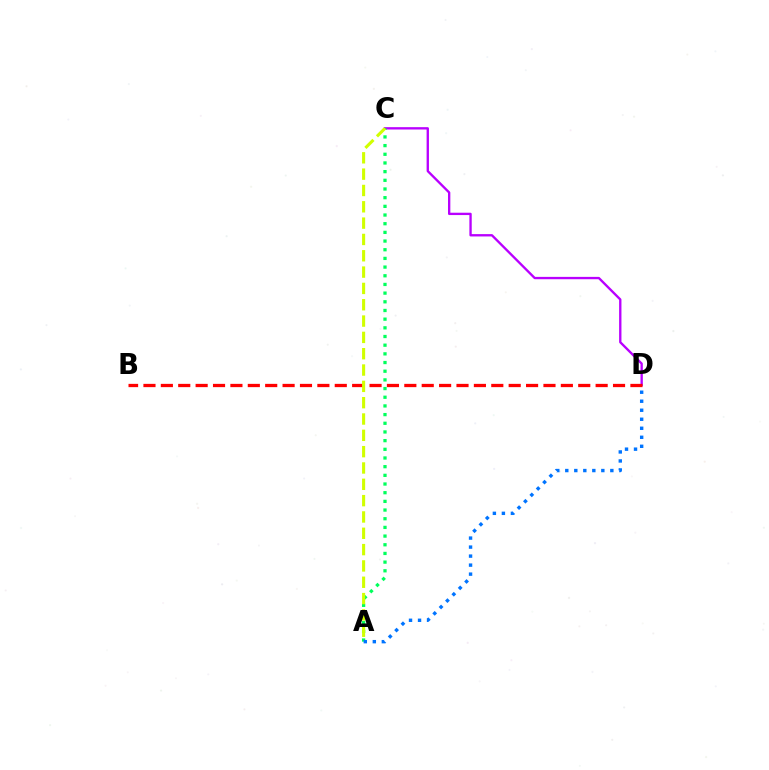{('C', 'D'): [{'color': '#b900ff', 'line_style': 'solid', 'thickness': 1.69}], ('B', 'D'): [{'color': '#ff0000', 'line_style': 'dashed', 'thickness': 2.36}], ('A', 'C'): [{'color': '#00ff5c', 'line_style': 'dotted', 'thickness': 2.36}, {'color': '#d1ff00', 'line_style': 'dashed', 'thickness': 2.22}], ('A', 'D'): [{'color': '#0074ff', 'line_style': 'dotted', 'thickness': 2.45}]}